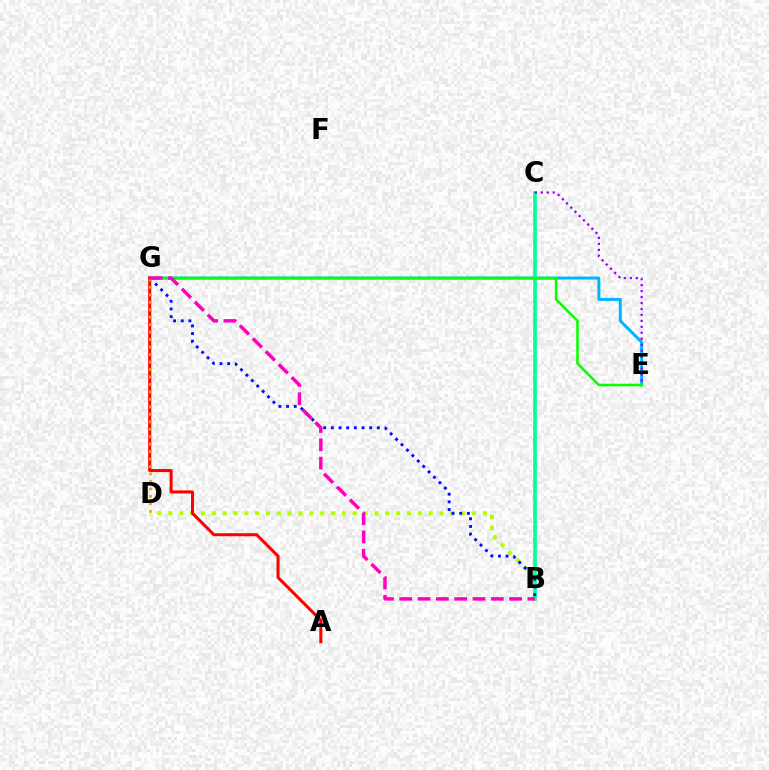{('E', 'G'): [{'color': '#00b5ff', 'line_style': 'solid', 'thickness': 2.14}, {'color': '#08ff00', 'line_style': 'solid', 'thickness': 1.84}], ('B', 'D'): [{'color': '#b3ff00', 'line_style': 'dotted', 'thickness': 2.94}], ('B', 'C'): [{'color': '#00ff9d', 'line_style': 'solid', 'thickness': 2.62}], ('C', 'E'): [{'color': '#9b00ff', 'line_style': 'dotted', 'thickness': 1.62}], ('A', 'G'): [{'color': '#ff0000', 'line_style': 'solid', 'thickness': 2.18}], ('B', 'G'): [{'color': '#0010ff', 'line_style': 'dotted', 'thickness': 2.08}, {'color': '#ff00bd', 'line_style': 'dashed', 'thickness': 2.49}], ('D', 'G'): [{'color': '#ffa500', 'line_style': 'dotted', 'thickness': 2.03}]}